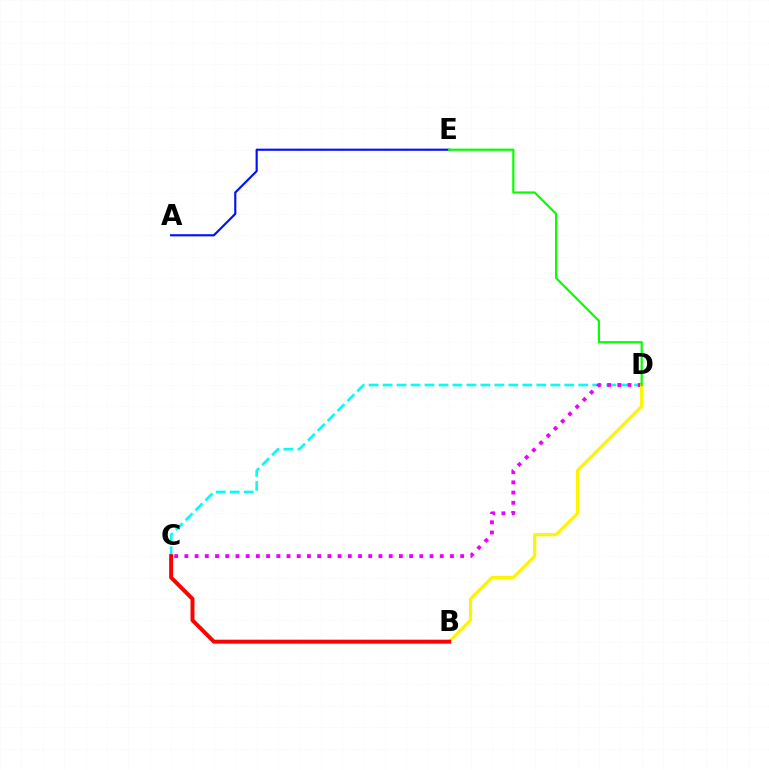{('C', 'D'): [{'color': '#00fff6', 'line_style': 'dashed', 'thickness': 1.9}, {'color': '#ee00ff', 'line_style': 'dotted', 'thickness': 2.78}], ('B', 'D'): [{'color': '#fcf500', 'line_style': 'solid', 'thickness': 2.28}], ('B', 'C'): [{'color': '#ff0000', 'line_style': 'solid', 'thickness': 2.85}], ('A', 'E'): [{'color': '#0010ff', 'line_style': 'solid', 'thickness': 1.54}], ('D', 'E'): [{'color': '#08ff00', 'line_style': 'solid', 'thickness': 1.58}]}